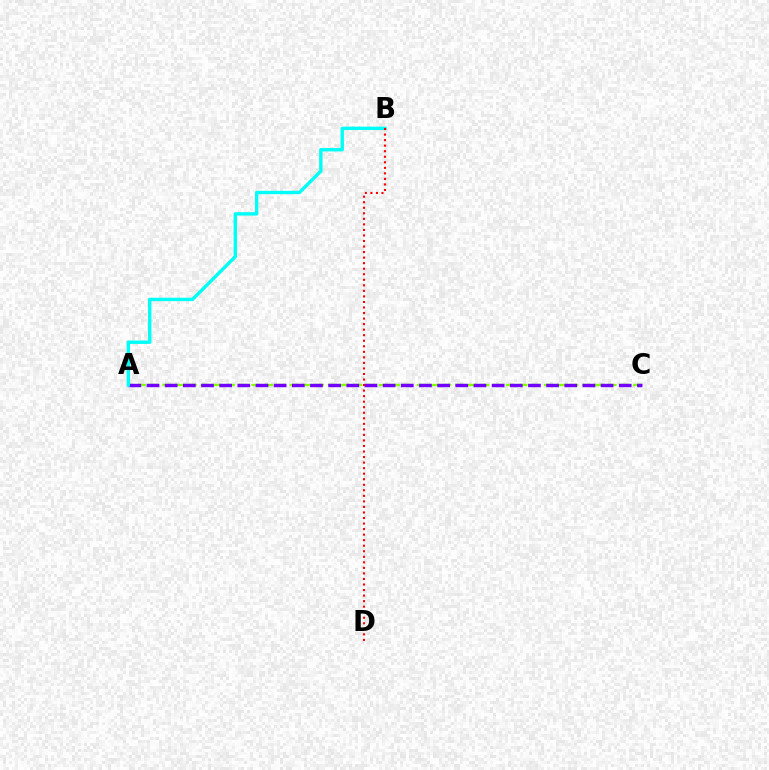{('A', 'C'): [{'color': '#84ff00', 'line_style': 'dashed', 'thickness': 1.73}, {'color': '#7200ff', 'line_style': 'dashed', 'thickness': 2.47}], ('A', 'B'): [{'color': '#00fff6', 'line_style': 'solid', 'thickness': 2.44}], ('B', 'D'): [{'color': '#ff0000', 'line_style': 'dotted', 'thickness': 1.51}]}